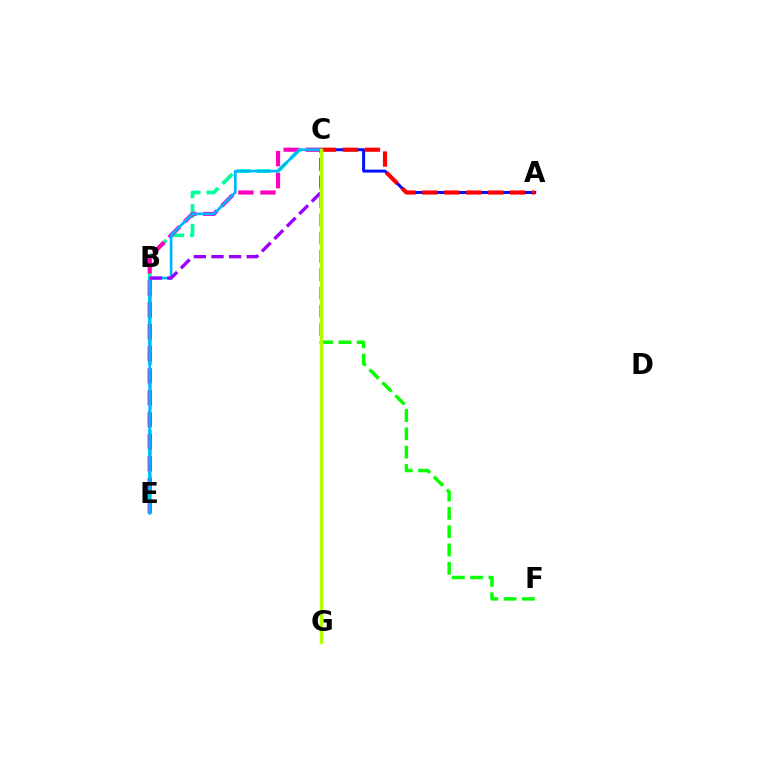{('B', 'E'): [{'color': '#ffa500', 'line_style': 'dashed', 'thickness': 2.05}], ('C', 'E'): [{'color': '#00ff9d', 'line_style': 'dashed', 'thickness': 2.68}, {'color': '#ff00bd', 'line_style': 'dashed', 'thickness': 2.99}, {'color': '#00b5ff', 'line_style': 'solid', 'thickness': 1.95}], ('A', 'C'): [{'color': '#0010ff', 'line_style': 'solid', 'thickness': 2.14}, {'color': '#ff0000', 'line_style': 'dashed', 'thickness': 2.98}], ('C', 'F'): [{'color': '#08ff00', 'line_style': 'dashed', 'thickness': 2.49}], ('B', 'C'): [{'color': '#9b00ff', 'line_style': 'dashed', 'thickness': 2.39}], ('C', 'G'): [{'color': '#b3ff00', 'line_style': 'solid', 'thickness': 2.48}]}